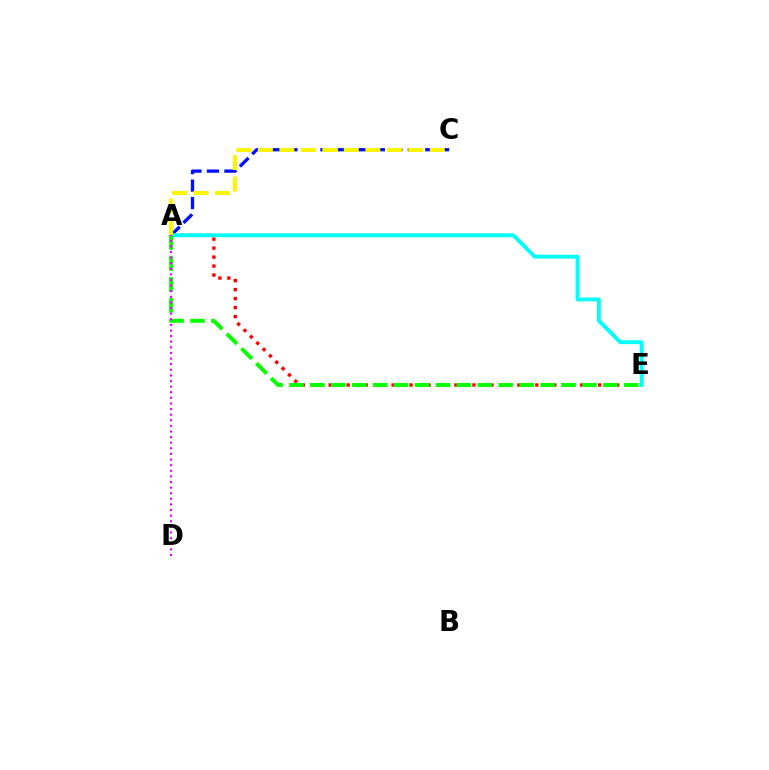{('A', 'C'): [{'color': '#0010ff', 'line_style': 'dashed', 'thickness': 2.37}, {'color': '#fcf500', 'line_style': 'dashed', 'thickness': 2.92}], ('A', 'E'): [{'color': '#ff0000', 'line_style': 'dotted', 'thickness': 2.44}, {'color': '#00fff6', 'line_style': 'solid', 'thickness': 2.79}, {'color': '#08ff00', 'line_style': 'dashed', 'thickness': 2.84}], ('A', 'D'): [{'color': '#ee00ff', 'line_style': 'dotted', 'thickness': 1.52}]}